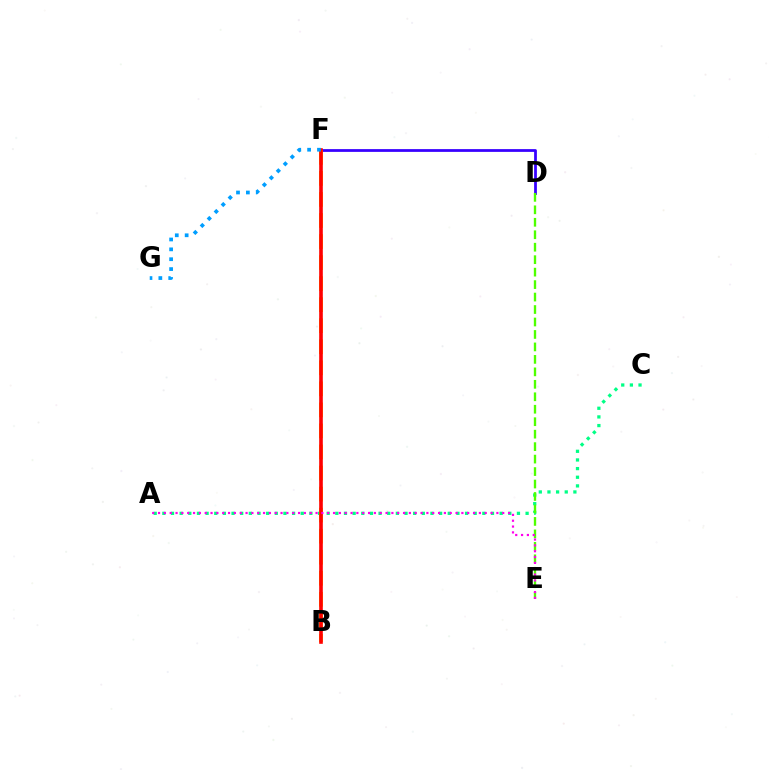{('A', 'C'): [{'color': '#00ff86', 'line_style': 'dotted', 'thickness': 2.35}], ('D', 'F'): [{'color': '#3700ff', 'line_style': 'solid', 'thickness': 1.99}], ('B', 'F'): [{'color': '#ffd500', 'line_style': 'dashed', 'thickness': 2.86}, {'color': '#ff0000', 'line_style': 'solid', 'thickness': 2.6}], ('D', 'E'): [{'color': '#4fff00', 'line_style': 'dashed', 'thickness': 1.69}], ('A', 'E'): [{'color': '#ff00ed', 'line_style': 'dotted', 'thickness': 1.58}], ('F', 'G'): [{'color': '#009eff', 'line_style': 'dotted', 'thickness': 2.68}]}